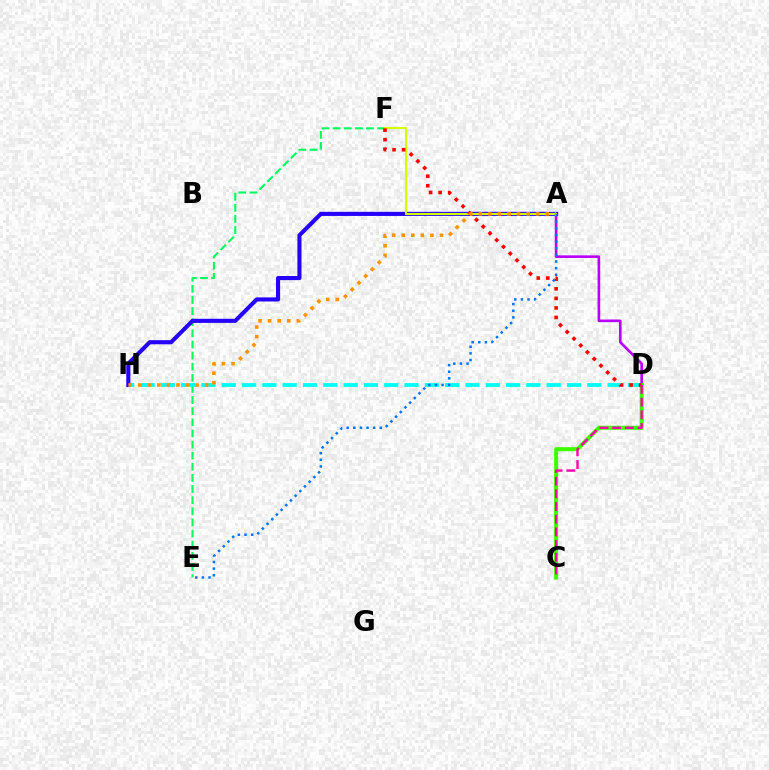{('E', 'F'): [{'color': '#00ff5c', 'line_style': 'dashed', 'thickness': 1.51}], ('A', 'D'): [{'color': '#b900ff', 'line_style': 'solid', 'thickness': 1.9}], ('D', 'H'): [{'color': '#00fff6', 'line_style': 'dashed', 'thickness': 2.76}], ('A', 'H'): [{'color': '#2500ff', 'line_style': 'solid', 'thickness': 2.96}, {'color': '#ff9400', 'line_style': 'dotted', 'thickness': 2.6}], ('C', 'D'): [{'color': '#3dff00', 'line_style': 'solid', 'thickness': 2.91}, {'color': '#ff00ac', 'line_style': 'dashed', 'thickness': 1.72}], ('A', 'F'): [{'color': '#d1ff00', 'line_style': 'solid', 'thickness': 1.57}], ('D', 'F'): [{'color': '#ff0000', 'line_style': 'dotted', 'thickness': 2.59}], ('A', 'E'): [{'color': '#0074ff', 'line_style': 'dotted', 'thickness': 1.8}]}